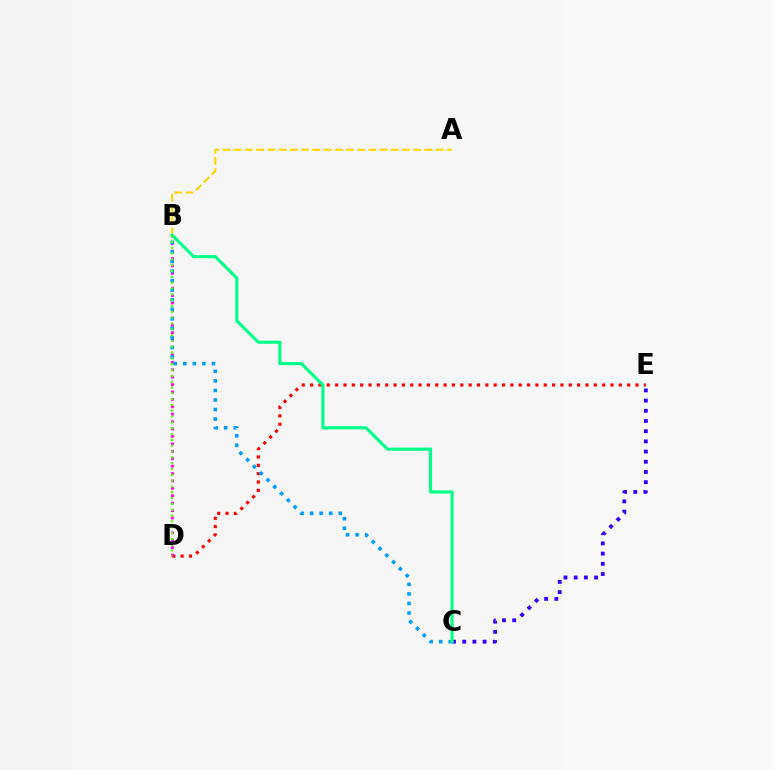{('D', 'E'): [{'color': '#ff0000', 'line_style': 'dotted', 'thickness': 2.27}], ('A', 'B'): [{'color': '#ffd500', 'line_style': 'dashed', 'thickness': 1.52}], ('B', 'D'): [{'color': '#ff00ed', 'line_style': 'dotted', 'thickness': 2.01}, {'color': '#4fff00', 'line_style': 'dotted', 'thickness': 1.58}], ('B', 'C'): [{'color': '#009eff', 'line_style': 'dotted', 'thickness': 2.6}, {'color': '#00ff86', 'line_style': 'solid', 'thickness': 2.25}], ('C', 'E'): [{'color': '#3700ff', 'line_style': 'dotted', 'thickness': 2.77}]}